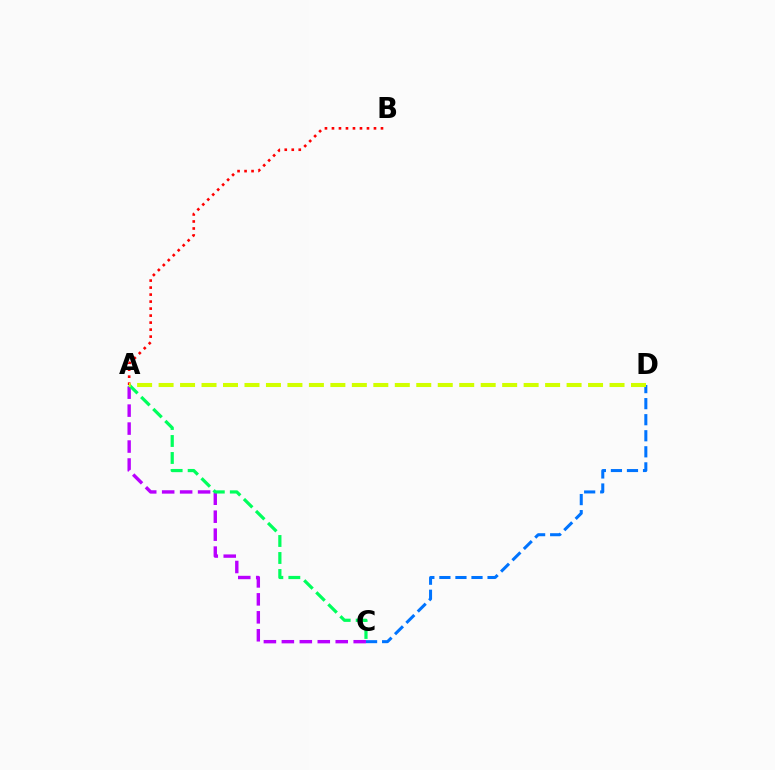{('A', 'C'): [{'color': '#b900ff', 'line_style': 'dashed', 'thickness': 2.44}, {'color': '#00ff5c', 'line_style': 'dashed', 'thickness': 2.31}], ('C', 'D'): [{'color': '#0074ff', 'line_style': 'dashed', 'thickness': 2.18}], ('A', 'B'): [{'color': '#ff0000', 'line_style': 'dotted', 'thickness': 1.9}], ('A', 'D'): [{'color': '#d1ff00', 'line_style': 'dashed', 'thickness': 2.92}]}